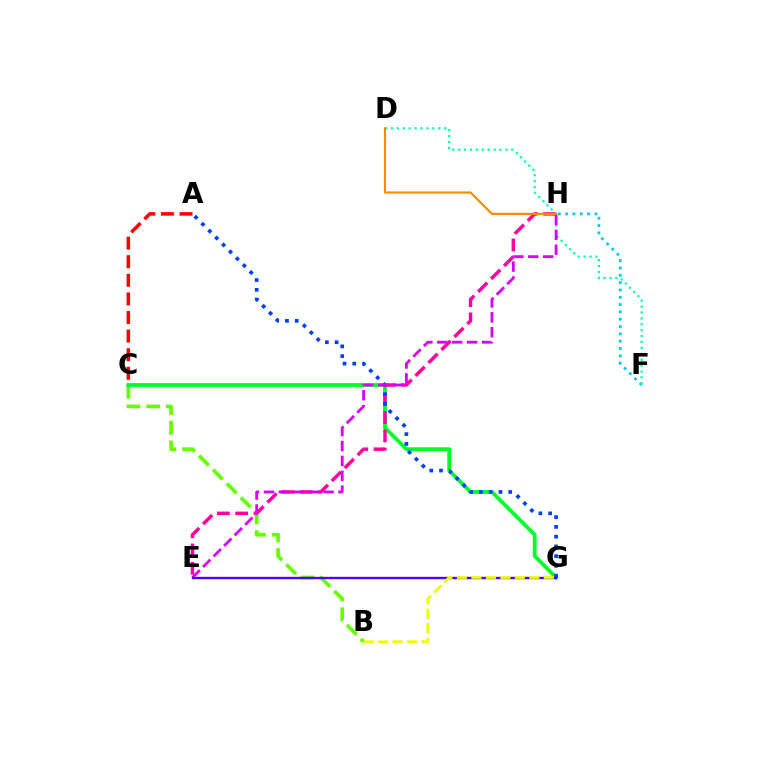{('F', 'H'): [{'color': '#00c7ff', 'line_style': 'dotted', 'thickness': 1.99}], ('B', 'C'): [{'color': '#66ff00', 'line_style': 'dashed', 'thickness': 2.67}], ('C', 'G'): [{'color': '#00ff27', 'line_style': 'solid', 'thickness': 2.71}], ('A', 'C'): [{'color': '#ff0000', 'line_style': 'dashed', 'thickness': 2.53}], ('E', 'H'): [{'color': '#ff00a0', 'line_style': 'dashed', 'thickness': 2.49}, {'color': '#d600ff', 'line_style': 'dashed', 'thickness': 2.02}], ('D', 'F'): [{'color': '#00ffaf', 'line_style': 'dotted', 'thickness': 1.6}], ('A', 'G'): [{'color': '#003fff', 'line_style': 'dotted', 'thickness': 2.65}], ('E', 'G'): [{'color': '#4f00ff', 'line_style': 'solid', 'thickness': 1.71}], ('B', 'G'): [{'color': '#eeff00', 'line_style': 'dashed', 'thickness': 1.97}], ('D', 'H'): [{'color': '#ff8800', 'line_style': 'solid', 'thickness': 1.55}]}